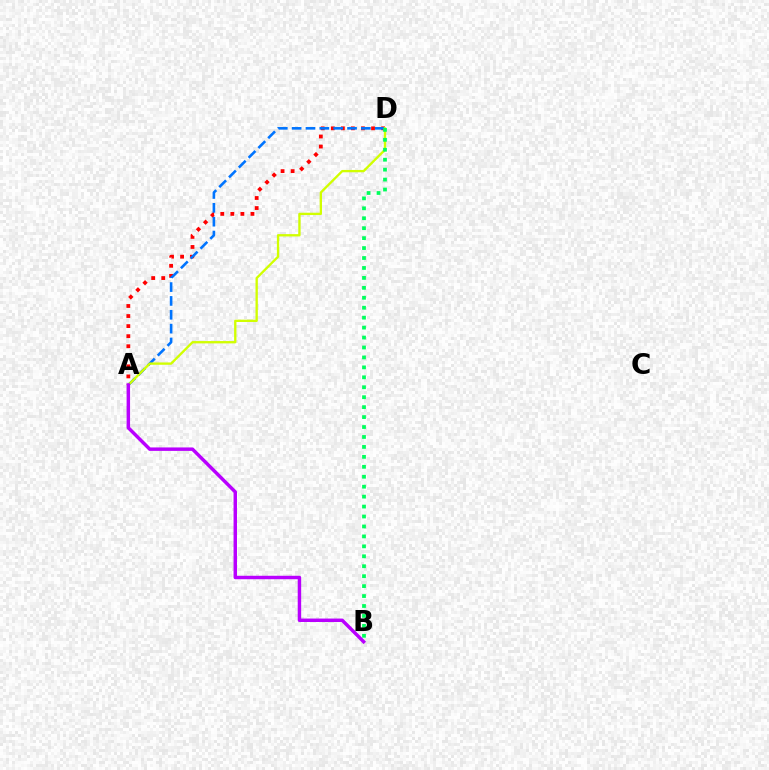{('A', 'D'): [{'color': '#ff0000', 'line_style': 'dotted', 'thickness': 2.73}, {'color': '#0074ff', 'line_style': 'dashed', 'thickness': 1.88}, {'color': '#d1ff00', 'line_style': 'solid', 'thickness': 1.68}], ('B', 'D'): [{'color': '#00ff5c', 'line_style': 'dotted', 'thickness': 2.7}], ('A', 'B'): [{'color': '#b900ff', 'line_style': 'solid', 'thickness': 2.48}]}